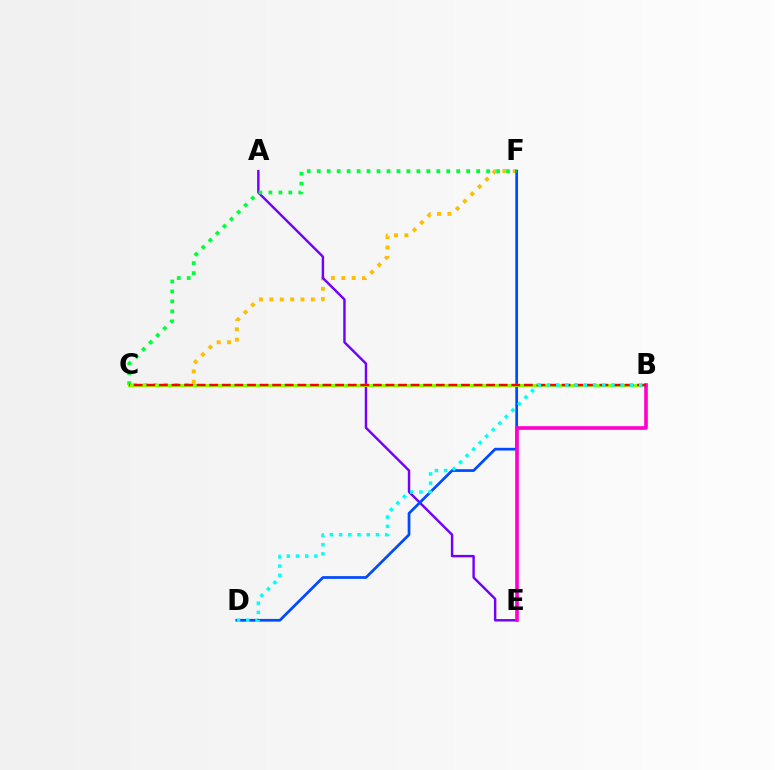{('C', 'F'): [{'color': '#ffbd00', 'line_style': 'dotted', 'thickness': 2.82}, {'color': '#00ff39', 'line_style': 'dotted', 'thickness': 2.71}], ('A', 'E'): [{'color': '#7200ff', 'line_style': 'solid', 'thickness': 1.75}], ('D', 'F'): [{'color': '#004bff', 'line_style': 'solid', 'thickness': 1.96}], ('B', 'C'): [{'color': '#84ff00', 'line_style': 'solid', 'thickness': 2.28}, {'color': '#ff0000', 'line_style': 'dashed', 'thickness': 1.71}], ('B', 'E'): [{'color': '#ff00cf', 'line_style': 'solid', 'thickness': 2.62}], ('B', 'D'): [{'color': '#00fff6', 'line_style': 'dotted', 'thickness': 2.5}]}